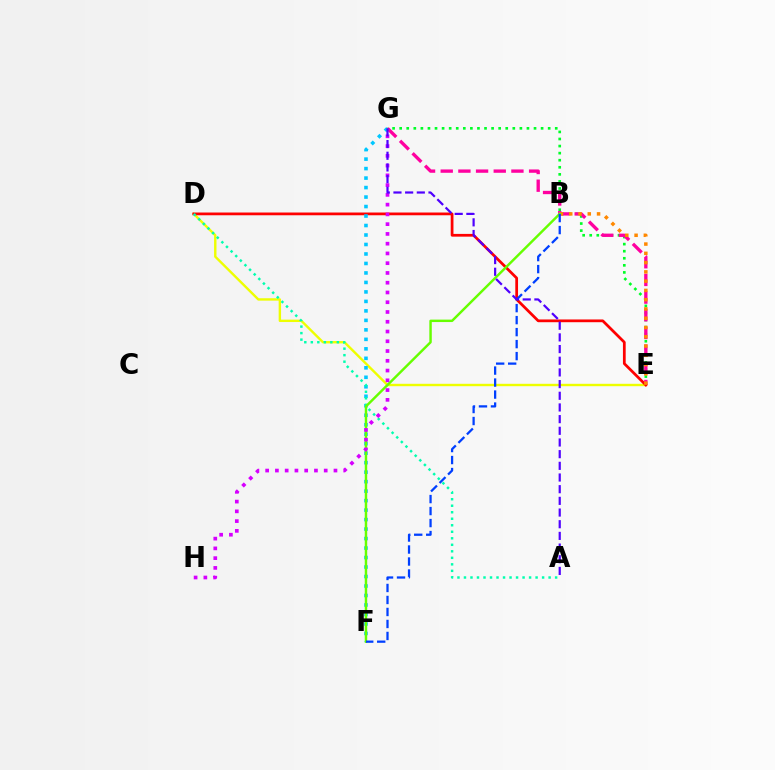{('E', 'G'): [{'color': '#00ff27', 'line_style': 'dotted', 'thickness': 1.92}, {'color': '#ff00a0', 'line_style': 'dashed', 'thickness': 2.4}], ('D', 'E'): [{'color': '#eeff00', 'line_style': 'solid', 'thickness': 1.73}, {'color': '#ff0000', 'line_style': 'solid', 'thickness': 1.98}], ('F', 'G'): [{'color': '#00c7ff', 'line_style': 'dotted', 'thickness': 2.58}], ('A', 'D'): [{'color': '#00ffaf', 'line_style': 'dotted', 'thickness': 1.77}], ('B', 'E'): [{'color': '#ff8800', 'line_style': 'dotted', 'thickness': 2.52}], ('B', 'F'): [{'color': '#66ff00', 'line_style': 'solid', 'thickness': 1.76}, {'color': '#003fff', 'line_style': 'dashed', 'thickness': 1.63}], ('G', 'H'): [{'color': '#d600ff', 'line_style': 'dotted', 'thickness': 2.65}], ('A', 'G'): [{'color': '#4f00ff', 'line_style': 'dashed', 'thickness': 1.59}]}